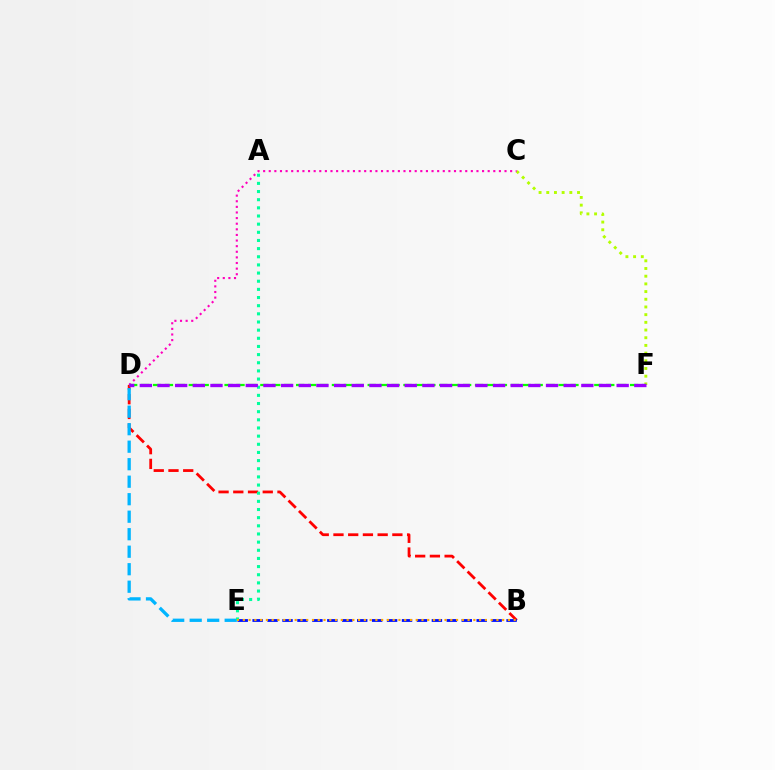{('B', 'D'): [{'color': '#ff0000', 'line_style': 'dashed', 'thickness': 2.0}], ('D', 'E'): [{'color': '#00b5ff', 'line_style': 'dashed', 'thickness': 2.38}], ('B', 'E'): [{'color': '#0010ff', 'line_style': 'dashed', 'thickness': 2.03}, {'color': '#ffa500', 'line_style': 'dotted', 'thickness': 1.57}], ('A', 'E'): [{'color': '#00ff9d', 'line_style': 'dotted', 'thickness': 2.22}], ('C', 'F'): [{'color': '#b3ff00', 'line_style': 'dotted', 'thickness': 2.09}], ('D', 'F'): [{'color': '#08ff00', 'line_style': 'dashed', 'thickness': 1.62}, {'color': '#9b00ff', 'line_style': 'dashed', 'thickness': 2.4}], ('C', 'D'): [{'color': '#ff00bd', 'line_style': 'dotted', 'thickness': 1.53}]}